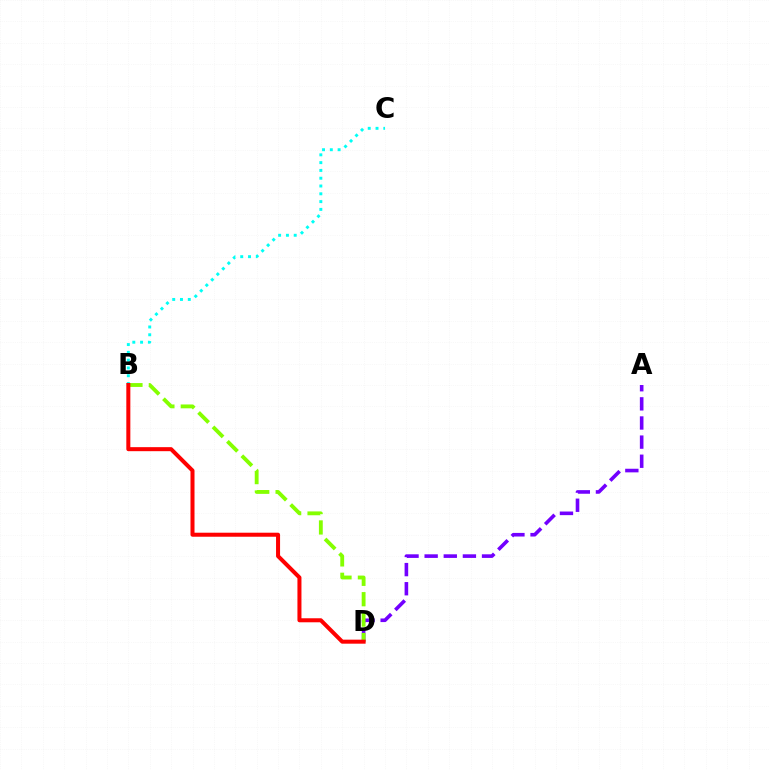{('A', 'D'): [{'color': '#7200ff', 'line_style': 'dashed', 'thickness': 2.6}], ('B', 'D'): [{'color': '#84ff00', 'line_style': 'dashed', 'thickness': 2.77}, {'color': '#ff0000', 'line_style': 'solid', 'thickness': 2.9}], ('B', 'C'): [{'color': '#00fff6', 'line_style': 'dotted', 'thickness': 2.12}]}